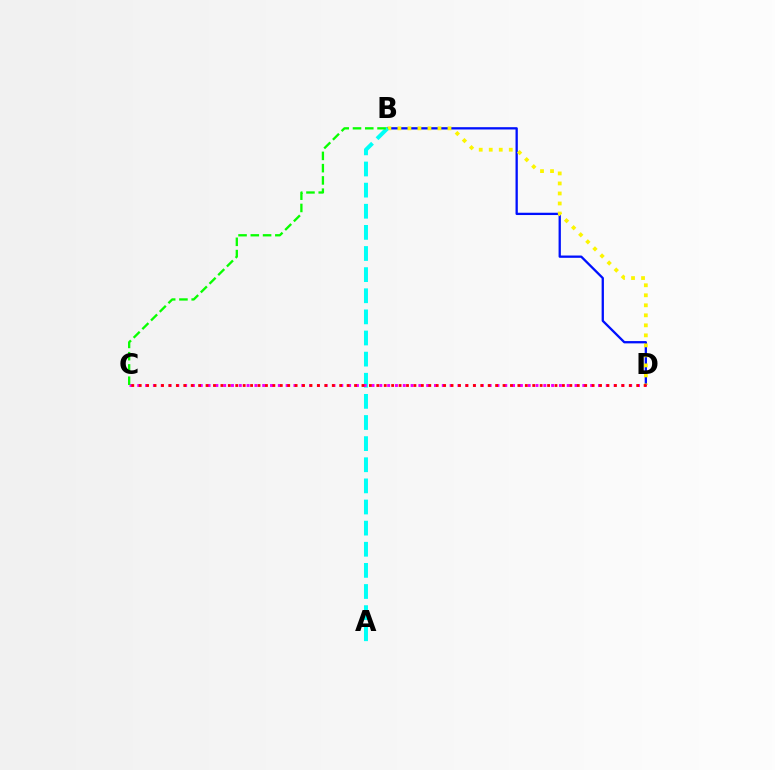{('B', 'D'): [{'color': '#0010ff', 'line_style': 'solid', 'thickness': 1.65}, {'color': '#fcf500', 'line_style': 'dotted', 'thickness': 2.72}], ('A', 'B'): [{'color': '#00fff6', 'line_style': 'dashed', 'thickness': 2.87}], ('C', 'D'): [{'color': '#ee00ff', 'line_style': 'dotted', 'thickness': 2.12}, {'color': '#ff0000', 'line_style': 'dotted', 'thickness': 2.02}], ('B', 'C'): [{'color': '#08ff00', 'line_style': 'dashed', 'thickness': 1.67}]}